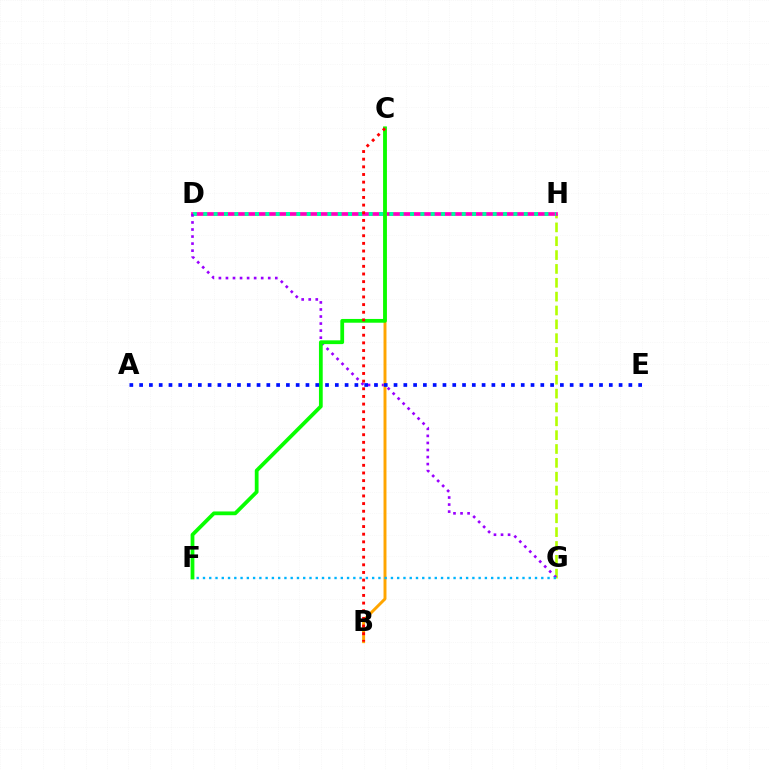{('G', 'H'): [{'color': '#b3ff00', 'line_style': 'dashed', 'thickness': 1.88}], ('D', 'H'): [{'color': '#ff00bd', 'line_style': 'solid', 'thickness': 2.67}, {'color': '#00ff9d', 'line_style': 'dotted', 'thickness': 2.81}], ('D', 'G'): [{'color': '#9b00ff', 'line_style': 'dotted', 'thickness': 1.91}], ('B', 'C'): [{'color': '#ffa500', 'line_style': 'solid', 'thickness': 2.12}, {'color': '#ff0000', 'line_style': 'dotted', 'thickness': 2.08}], ('C', 'F'): [{'color': '#08ff00', 'line_style': 'solid', 'thickness': 2.71}], ('F', 'G'): [{'color': '#00b5ff', 'line_style': 'dotted', 'thickness': 1.7}], ('A', 'E'): [{'color': '#0010ff', 'line_style': 'dotted', 'thickness': 2.66}]}